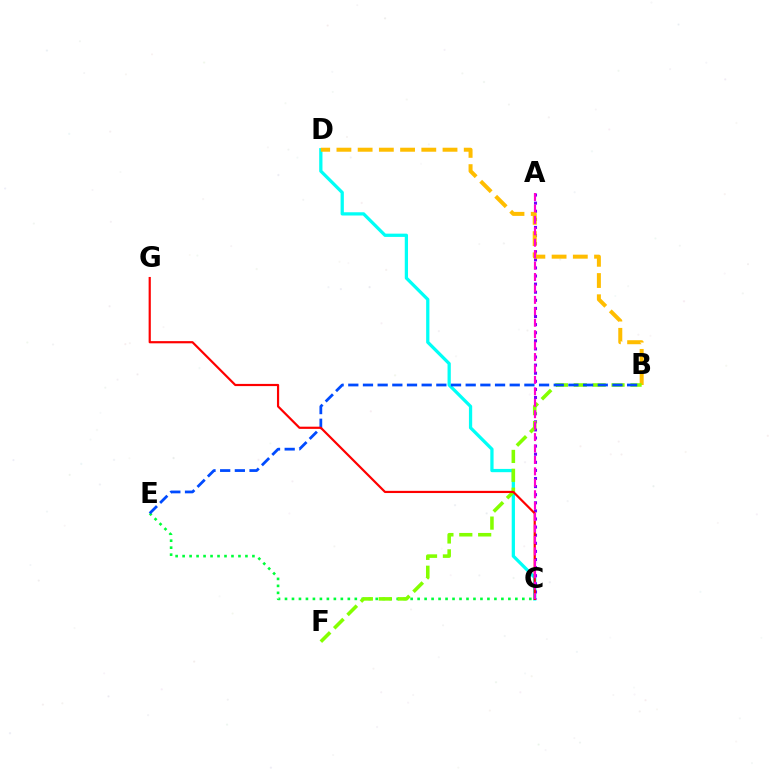{('C', 'D'): [{'color': '#00fff6', 'line_style': 'solid', 'thickness': 2.34}], ('C', 'E'): [{'color': '#00ff39', 'line_style': 'dotted', 'thickness': 1.9}], ('A', 'C'): [{'color': '#7200ff', 'line_style': 'dotted', 'thickness': 2.2}, {'color': '#ff00cf', 'line_style': 'dashed', 'thickness': 1.55}], ('B', 'D'): [{'color': '#ffbd00', 'line_style': 'dashed', 'thickness': 2.88}], ('B', 'F'): [{'color': '#84ff00', 'line_style': 'dashed', 'thickness': 2.57}], ('B', 'E'): [{'color': '#004bff', 'line_style': 'dashed', 'thickness': 1.99}], ('C', 'G'): [{'color': '#ff0000', 'line_style': 'solid', 'thickness': 1.58}]}